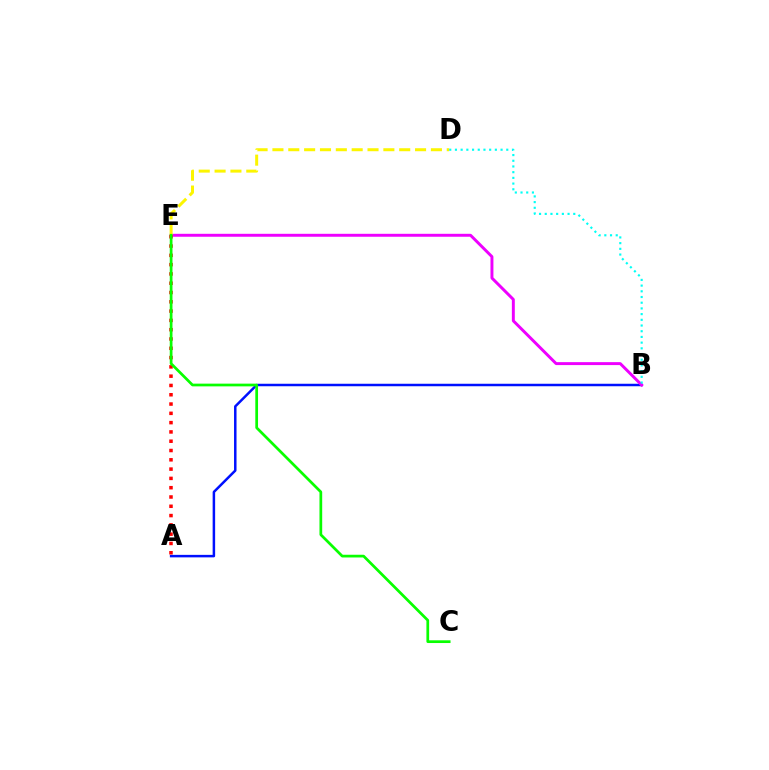{('A', 'B'): [{'color': '#0010ff', 'line_style': 'solid', 'thickness': 1.8}], ('B', 'E'): [{'color': '#ee00ff', 'line_style': 'solid', 'thickness': 2.12}], ('A', 'E'): [{'color': '#ff0000', 'line_style': 'dotted', 'thickness': 2.53}], ('D', 'E'): [{'color': '#fcf500', 'line_style': 'dashed', 'thickness': 2.15}], ('C', 'E'): [{'color': '#08ff00', 'line_style': 'solid', 'thickness': 1.96}], ('B', 'D'): [{'color': '#00fff6', 'line_style': 'dotted', 'thickness': 1.55}]}